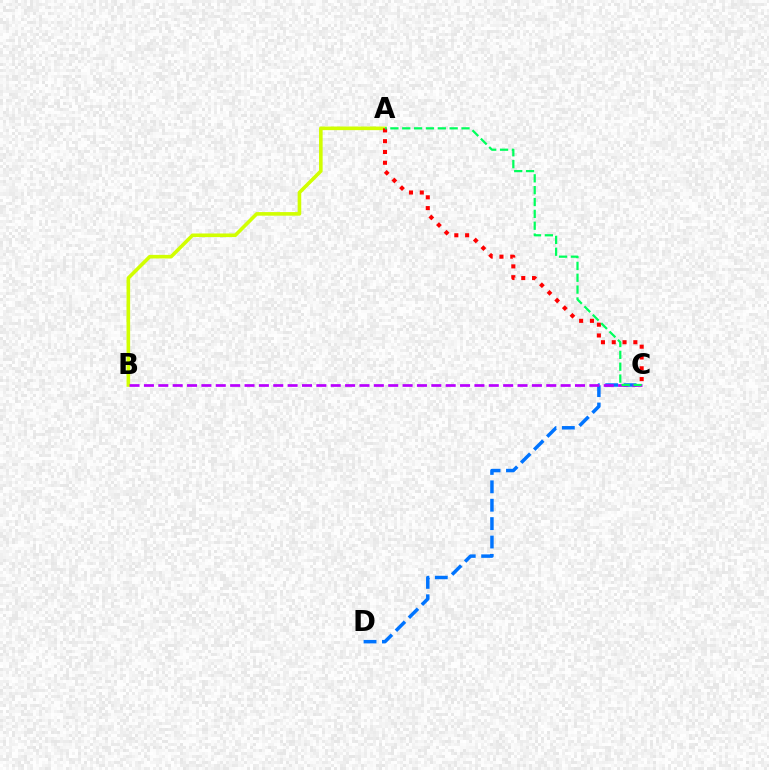{('C', 'D'): [{'color': '#0074ff', 'line_style': 'dashed', 'thickness': 2.5}], ('A', 'B'): [{'color': '#d1ff00', 'line_style': 'solid', 'thickness': 2.59}], ('B', 'C'): [{'color': '#b900ff', 'line_style': 'dashed', 'thickness': 1.95}], ('A', 'C'): [{'color': '#ff0000', 'line_style': 'dotted', 'thickness': 2.93}, {'color': '#00ff5c', 'line_style': 'dashed', 'thickness': 1.61}]}